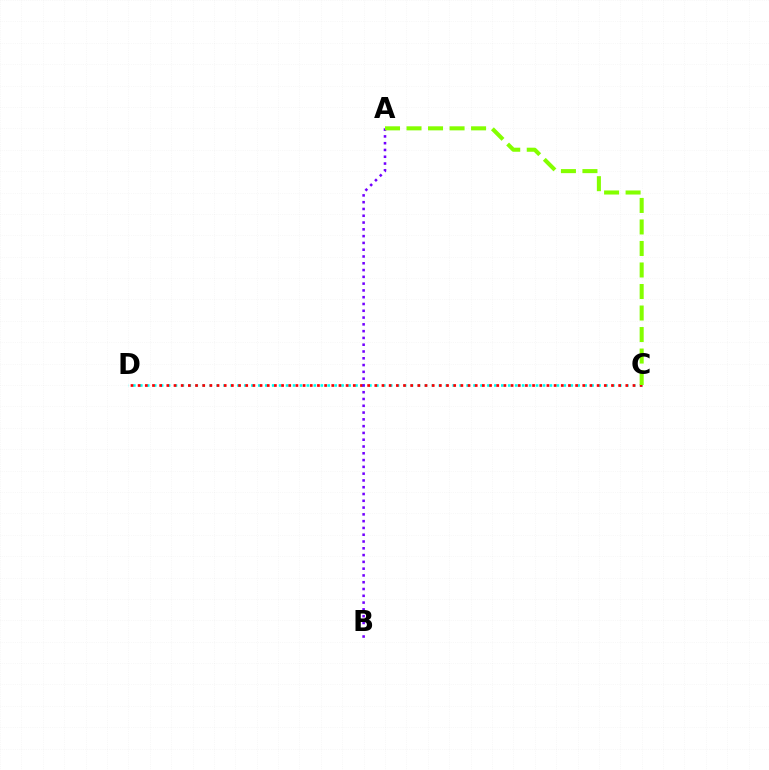{('C', 'D'): [{'color': '#00fff6', 'line_style': 'dotted', 'thickness': 1.89}, {'color': '#ff0000', 'line_style': 'dotted', 'thickness': 1.95}], ('A', 'B'): [{'color': '#7200ff', 'line_style': 'dotted', 'thickness': 1.84}], ('A', 'C'): [{'color': '#84ff00', 'line_style': 'dashed', 'thickness': 2.92}]}